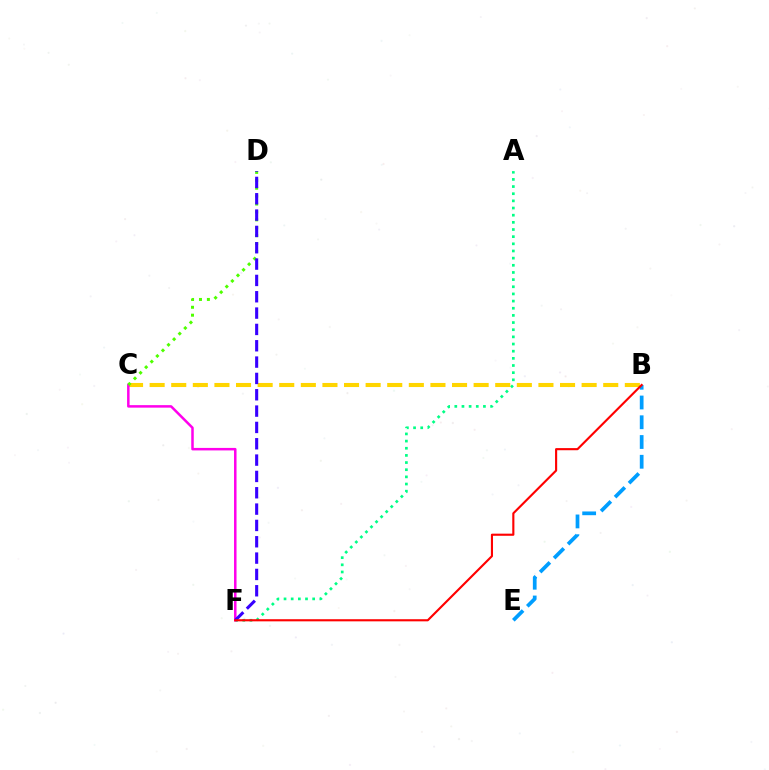{('A', 'F'): [{'color': '#00ff86', 'line_style': 'dotted', 'thickness': 1.94}], ('B', 'C'): [{'color': '#ffd500', 'line_style': 'dashed', 'thickness': 2.93}], ('C', 'F'): [{'color': '#ff00ed', 'line_style': 'solid', 'thickness': 1.81}], ('C', 'D'): [{'color': '#4fff00', 'line_style': 'dotted', 'thickness': 2.15}], ('B', 'E'): [{'color': '#009eff', 'line_style': 'dashed', 'thickness': 2.68}], ('D', 'F'): [{'color': '#3700ff', 'line_style': 'dashed', 'thickness': 2.22}], ('B', 'F'): [{'color': '#ff0000', 'line_style': 'solid', 'thickness': 1.53}]}